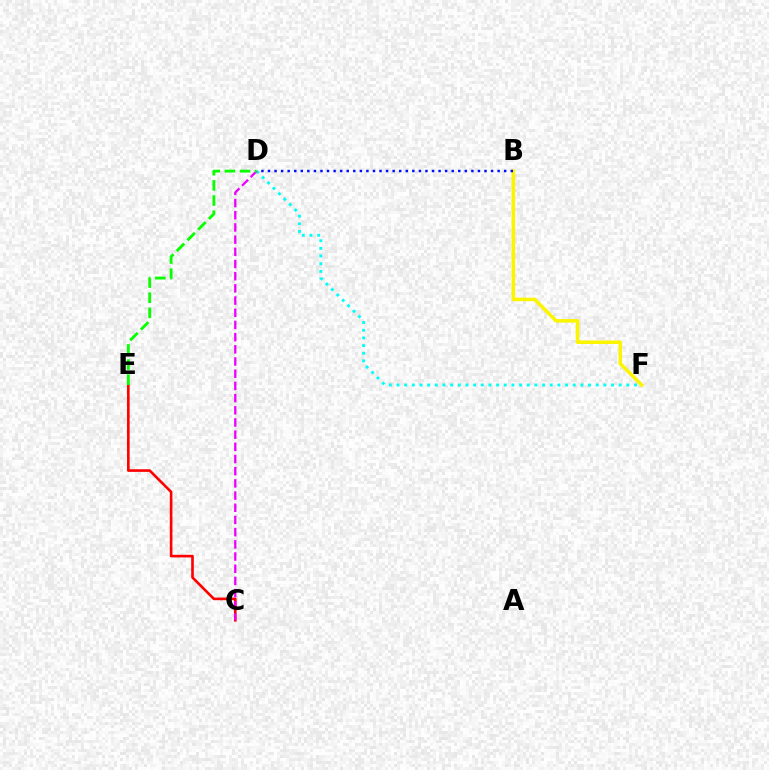{('C', 'E'): [{'color': '#ff0000', 'line_style': 'solid', 'thickness': 1.89}], ('D', 'F'): [{'color': '#00fff6', 'line_style': 'dotted', 'thickness': 2.08}], ('B', 'F'): [{'color': '#fcf500', 'line_style': 'solid', 'thickness': 2.55}], ('C', 'D'): [{'color': '#ee00ff', 'line_style': 'dashed', 'thickness': 1.66}], ('B', 'D'): [{'color': '#0010ff', 'line_style': 'dotted', 'thickness': 1.78}], ('D', 'E'): [{'color': '#08ff00', 'line_style': 'dashed', 'thickness': 2.06}]}